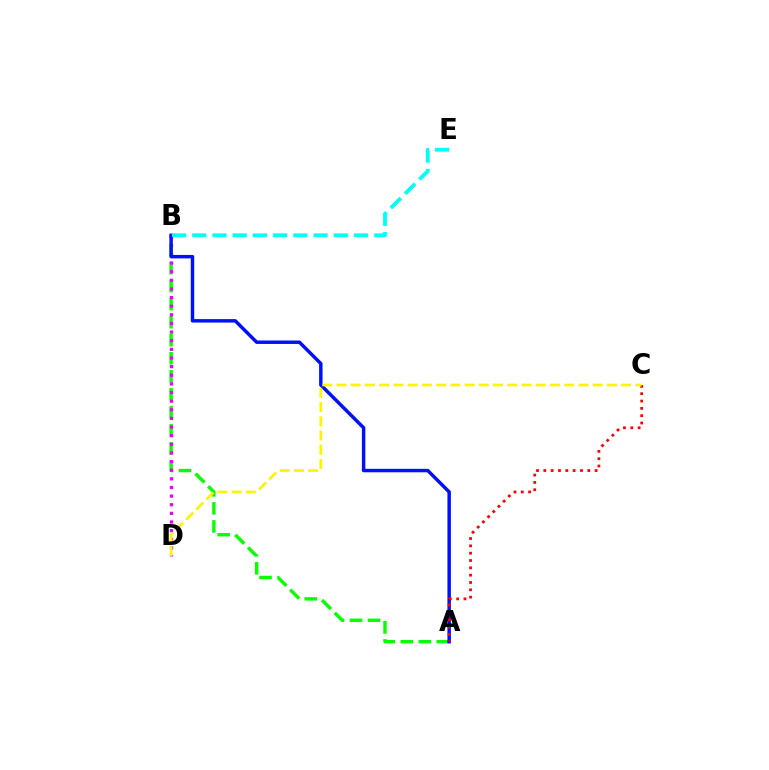{('A', 'B'): [{'color': '#08ff00', 'line_style': 'dashed', 'thickness': 2.45}, {'color': '#0010ff', 'line_style': 'solid', 'thickness': 2.49}], ('B', 'D'): [{'color': '#ee00ff', 'line_style': 'dotted', 'thickness': 2.35}], ('A', 'C'): [{'color': '#ff0000', 'line_style': 'dotted', 'thickness': 1.99}], ('B', 'E'): [{'color': '#00fff6', 'line_style': 'dashed', 'thickness': 2.75}], ('C', 'D'): [{'color': '#fcf500', 'line_style': 'dashed', 'thickness': 1.93}]}